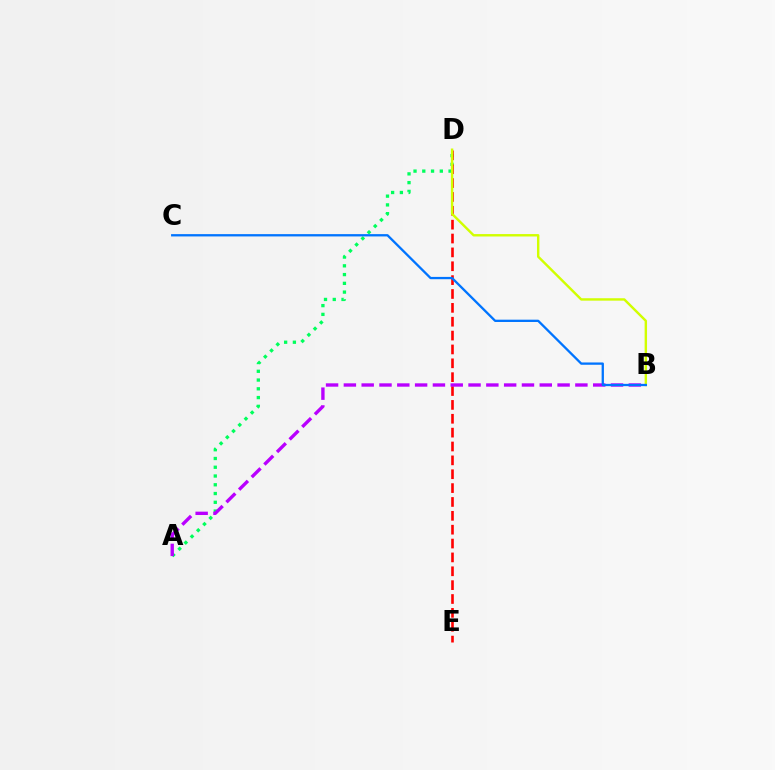{('A', 'D'): [{'color': '#00ff5c', 'line_style': 'dotted', 'thickness': 2.38}], ('D', 'E'): [{'color': '#ff0000', 'line_style': 'dashed', 'thickness': 1.88}], ('A', 'B'): [{'color': '#b900ff', 'line_style': 'dashed', 'thickness': 2.42}], ('B', 'D'): [{'color': '#d1ff00', 'line_style': 'solid', 'thickness': 1.74}], ('B', 'C'): [{'color': '#0074ff', 'line_style': 'solid', 'thickness': 1.66}]}